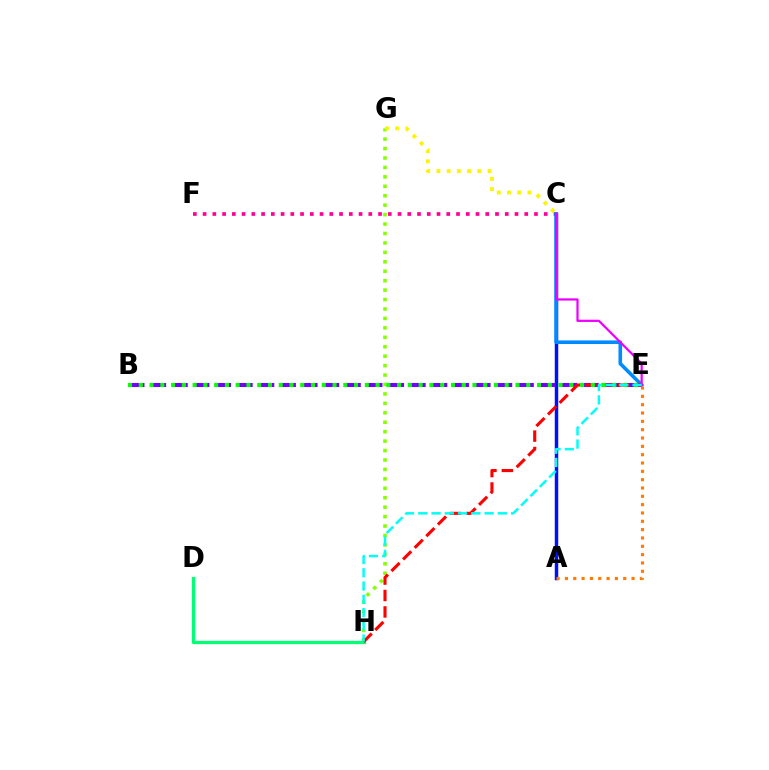{('G', 'H'): [{'color': '#84ff00', 'line_style': 'dotted', 'thickness': 2.56}], ('C', 'F'): [{'color': '#ff0094', 'line_style': 'dotted', 'thickness': 2.65}], ('C', 'G'): [{'color': '#fcf500', 'line_style': 'dotted', 'thickness': 2.78}], ('D', 'H'): [{'color': '#00ff74', 'line_style': 'solid', 'thickness': 2.34}], ('A', 'C'): [{'color': '#0010ff', 'line_style': 'solid', 'thickness': 2.5}], ('C', 'E'): [{'color': '#008cff', 'line_style': 'solid', 'thickness': 2.6}, {'color': '#ee00ff', 'line_style': 'solid', 'thickness': 1.6}], ('B', 'E'): [{'color': '#7200ff', 'line_style': 'dashed', 'thickness': 2.94}, {'color': '#08ff00', 'line_style': 'dotted', 'thickness': 2.92}], ('E', 'H'): [{'color': '#ff0000', 'line_style': 'dashed', 'thickness': 2.23}, {'color': '#00fff6', 'line_style': 'dashed', 'thickness': 1.8}], ('A', 'E'): [{'color': '#ff7c00', 'line_style': 'dotted', 'thickness': 2.26}]}